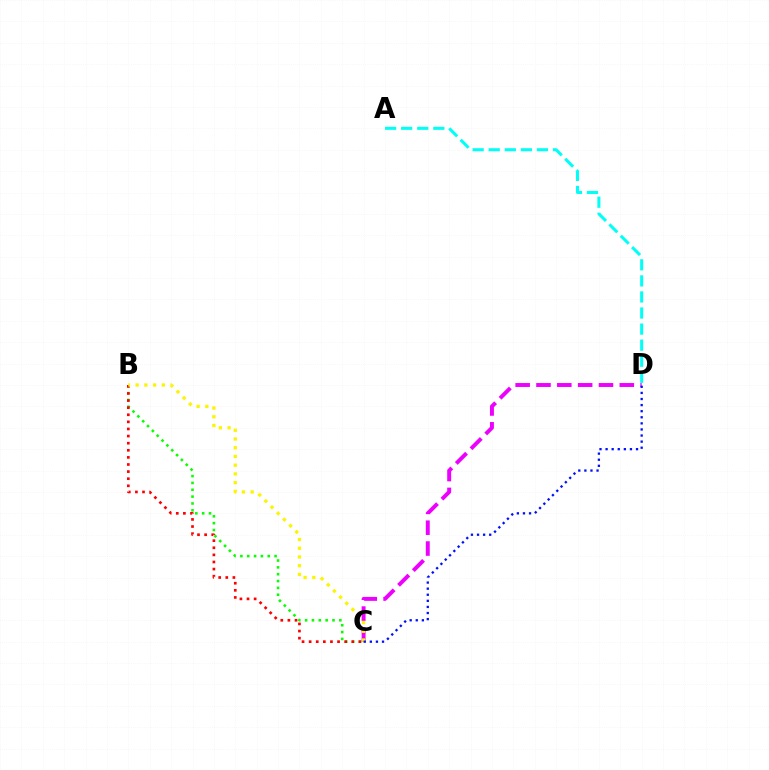{('C', 'D'): [{'color': '#ee00ff', 'line_style': 'dashed', 'thickness': 2.83}, {'color': '#0010ff', 'line_style': 'dotted', 'thickness': 1.65}], ('A', 'D'): [{'color': '#00fff6', 'line_style': 'dashed', 'thickness': 2.18}], ('B', 'C'): [{'color': '#08ff00', 'line_style': 'dotted', 'thickness': 1.86}, {'color': '#ff0000', 'line_style': 'dotted', 'thickness': 1.93}, {'color': '#fcf500', 'line_style': 'dotted', 'thickness': 2.37}]}